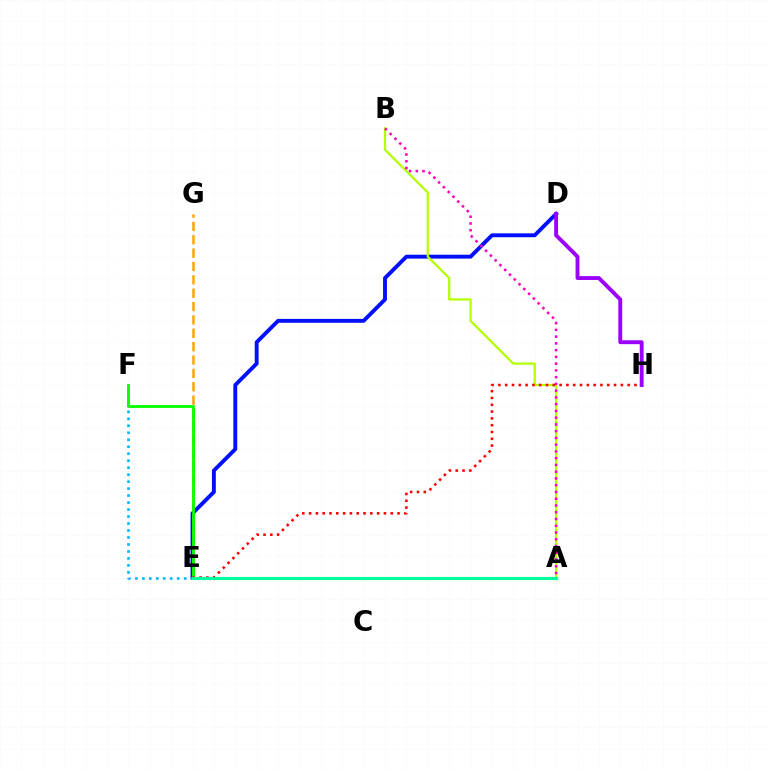{('D', 'E'): [{'color': '#0010ff', 'line_style': 'solid', 'thickness': 2.8}], ('A', 'B'): [{'color': '#b3ff00', 'line_style': 'solid', 'thickness': 1.61}, {'color': '#ff00bd', 'line_style': 'dotted', 'thickness': 1.84}], ('E', 'G'): [{'color': '#ffa500', 'line_style': 'dashed', 'thickness': 1.82}], ('E', 'F'): [{'color': '#00b5ff', 'line_style': 'dotted', 'thickness': 1.9}, {'color': '#08ff00', 'line_style': 'solid', 'thickness': 2.05}], ('E', 'H'): [{'color': '#ff0000', 'line_style': 'dotted', 'thickness': 1.85}], ('D', 'H'): [{'color': '#9b00ff', 'line_style': 'solid', 'thickness': 2.79}], ('A', 'E'): [{'color': '#00ff9d', 'line_style': 'solid', 'thickness': 2.29}]}